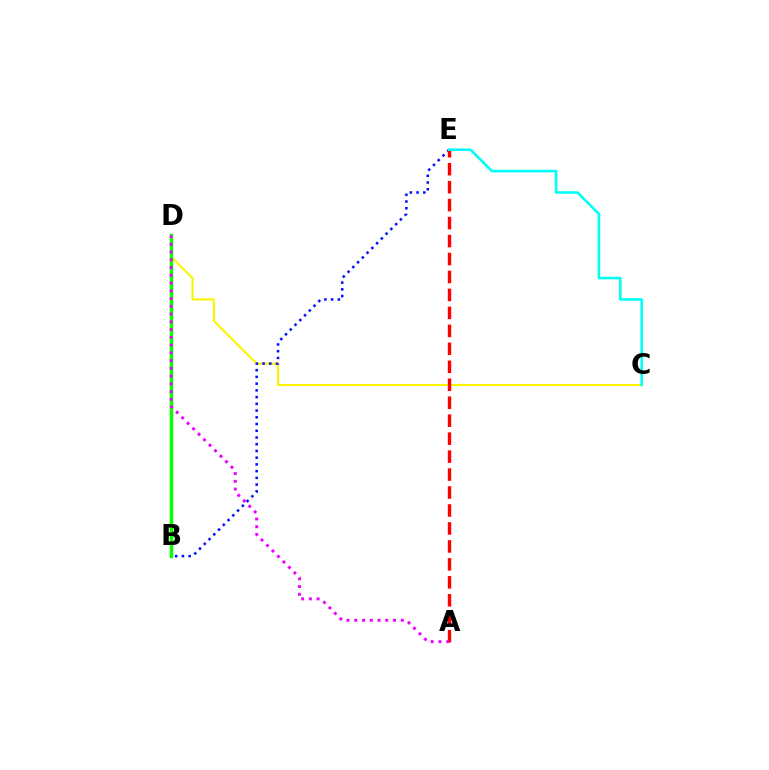{('C', 'D'): [{'color': '#fcf500', 'line_style': 'solid', 'thickness': 1.51}], ('B', 'E'): [{'color': '#0010ff', 'line_style': 'dotted', 'thickness': 1.83}], ('A', 'E'): [{'color': '#ff0000', 'line_style': 'dashed', 'thickness': 2.44}], ('B', 'D'): [{'color': '#08ff00', 'line_style': 'solid', 'thickness': 2.52}], ('A', 'D'): [{'color': '#ee00ff', 'line_style': 'dotted', 'thickness': 2.11}], ('C', 'E'): [{'color': '#00fff6', 'line_style': 'solid', 'thickness': 1.86}]}